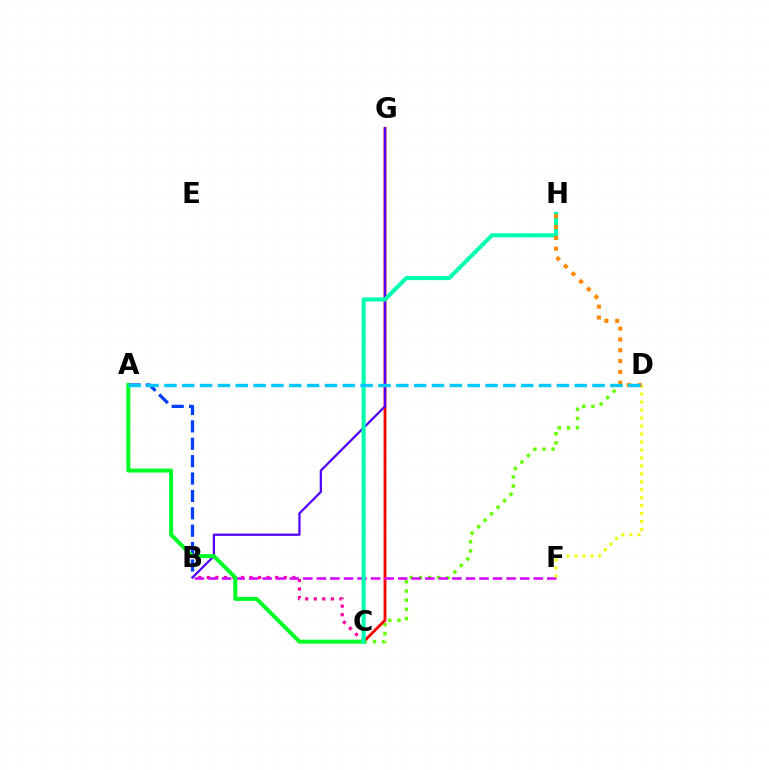{('C', 'D'): [{'color': '#66ff00', 'line_style': 'dotted', 'thickness': 2.49}], ('C', 'G'): [{'color': '#ff0000', 'line_style': 'solid', 'thickness': 2.04}], ('B', 'C'): [{'color': '#ff00a0', 'line_style': 'dotted', 'thickness': 2.32}], ('A', 'B'): [{'color': '#003fff', 'line_style': 'dashed', 'thickness': 2.36}], ('B', 'G'): [{'color': '#4f00ff', 'line_style': 'solid', 'thickness': 1.62}], ('B', 'F'): [{'color': '#d600ff', 'line_style': 'dashed', 'thickness': 1.84}], ('A', 'C'): [{'color': '#00ff27', 'line_style': 'solid', 'thickness': 2.87}], ('D', 'F'): [{'color': '#eeff00', 'line_style': 'dotted', 'thickness': 2.16}], ('C', 'H'): [{'color': '#00ffaf', 'line_style': 'solid', 'thickness': 2.94}], ('D', 'H'): [{'color': '#ff8800', 'line_style': 'dotted', 'thickness': 2.94}], ('A', 'D'): [{'color': '#00c7ff', 'line_style': 'dashed', 'thickness': 2.42}]}